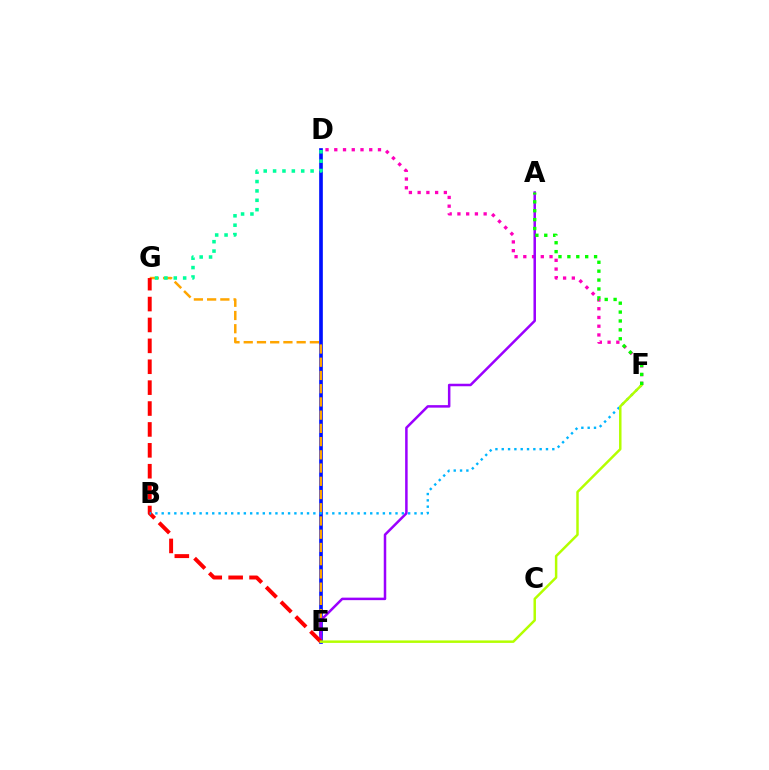{('D', 'E'): [{'color': '#0010ff', 'line_style': 'solid', 'thickness': 2.64}], ('E', 'G'): [{'color': '#ffa500', 'line_style': 'dashed', 'thickness': 1.8}, {'color': '#ff0000', 'line_style': 'dashed', 'thickness': 2.84}], ('D', 'F'): [{'color': '#ff00bd', 'line_style': 'dotted', 'thickness': 2.37}], ('A', 'E'): [{'color': '#9b00ff', 'line_style': 'solid', 'thickness': 1.81}], ('D', 'G'): [{'color': '#00ff9d', 'line_style': 'dotted', 'thickness': 2.55}], ('B', 'F'): [{'color': '#00b5ff', 'line_style': 'dotted', 'thickness': 1.72}], ('E', 'F'): [{'color': '#b3ff00', 'line_style': 'solid', 'thickness': 1.79}], ('A', 'F'): [{'color': '#08ff00', 'line_style': 'dotted', 'thickness': 2.42}]}